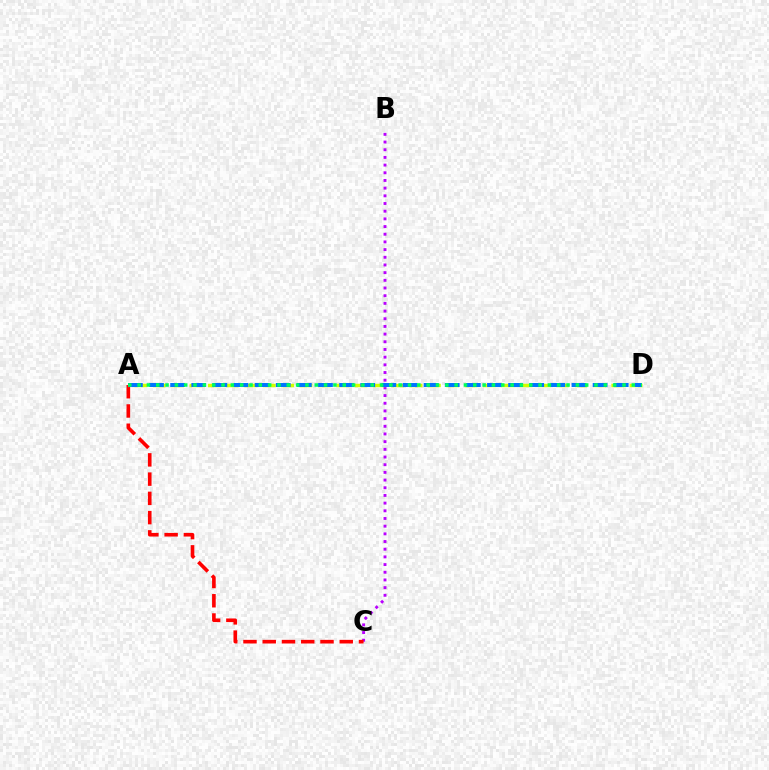{('B', 'C'): [{'color': '#b900ff', 'line_style': 'dotted', 'thickness': 2.09}], ('A', 'C'): [{'color': '#ff0000', 'line_style': 'dashed', 'thickness': 2.62}], ('A', 'D'): [{'color': '#d1ff00', 'line_style': 'dashed', 'thickness': 2.49}, {'color': '#0074ff', 'line_style': 'dashed', 'thickness': 2.87}, {'color': '#00ff5c', 'line_style': 'dotted', 'thickness': 2.53}]}